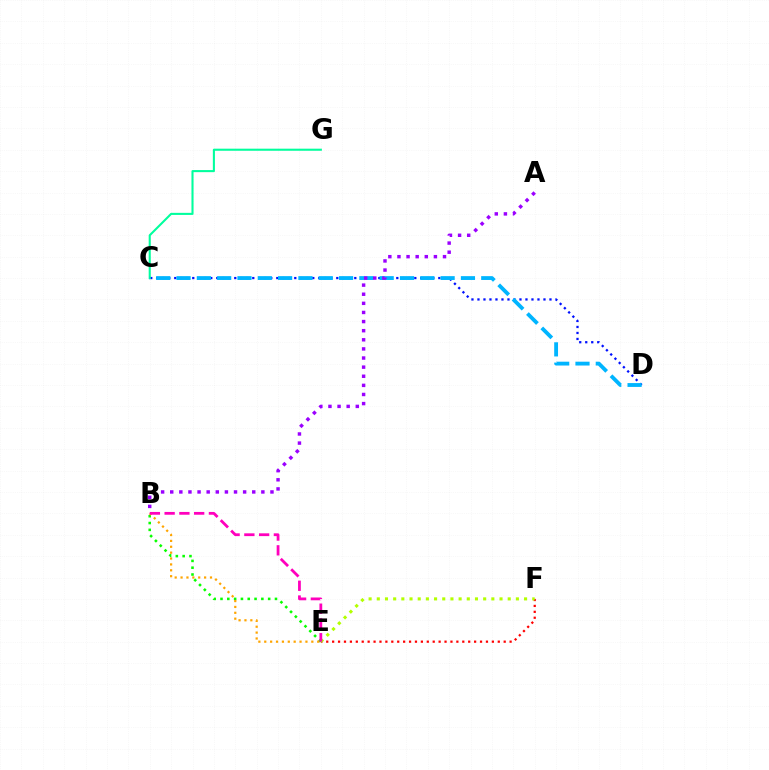{('E', 'F'): [{'color': '#ff0000', 'line_style': 'dotted', 'thickness': 1.61}, {'color': '#b3ff00', 'line_style': 'dotted', 'thickness': 2.22}], ('C', 'D'): [{'color': '#0010ff', 'line_style': 'dotted', 'thickness': 1.63}, {'color': '#00b5ff', 'line_style': 'dashed', 'thickness': 2.76}], ('C', 'G'): [{'color': '#00ff9d', 'line_style': 'solid', 'thickness': 1.5}], ('A', 'B'): [{'color': '#9b00ff', 'line_style': 'dotted', 'thickness': 2.48}], ('B', 'E'): [{'color': '#08ff00', 'line_style': 'dotted', 'thickness': 1.85}, {'color': '#ffa500', 'line_style': 'dotted', 'thickness': 1.6}, {'color': '#ff00bd', 'line_style': 'dashed', 'thickness': 2.01}]}